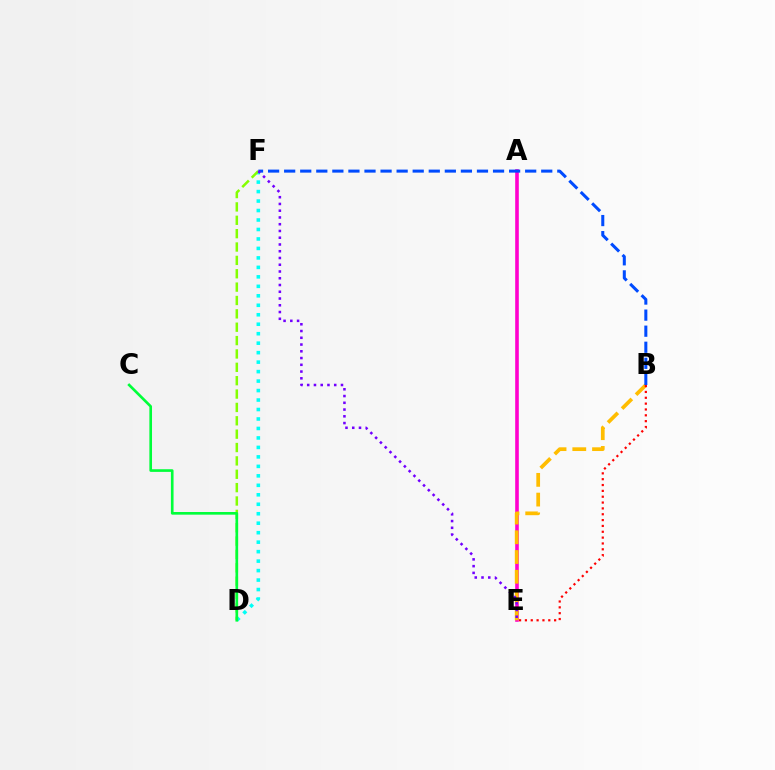{('A', 'E'): [{'color': '#ff00cf', 'line_style': 'solid', 'thickness': 2.6}], ('D', 'F'): [{'color': '#00fff6', 'line_style': 'dotted', 'thickness': 2.57}, {'color': '#84ff00', 'line_style': 'dashed', 'thickness': 1.82}], ('B', 'E'): [{'color': '#ffbd00', 'line_style': 'dashed', 'thickness': 2.68}, {'color': '#ff0000', 'line_style': 'dotted', 'thickness': 1.59}], ('B', 'F'): [{'color': '#004bff', 'line_style': 'dashed', 'thickness': 2.18}], ('E', 'F'): [{'color': '#7200ff', 'line_style': 'dotted', 'thickness': 1.84}], ('C', 'D'): [{'color': '#00ff39', 'line_style': 'solid', 'thickness': 1.91}]}